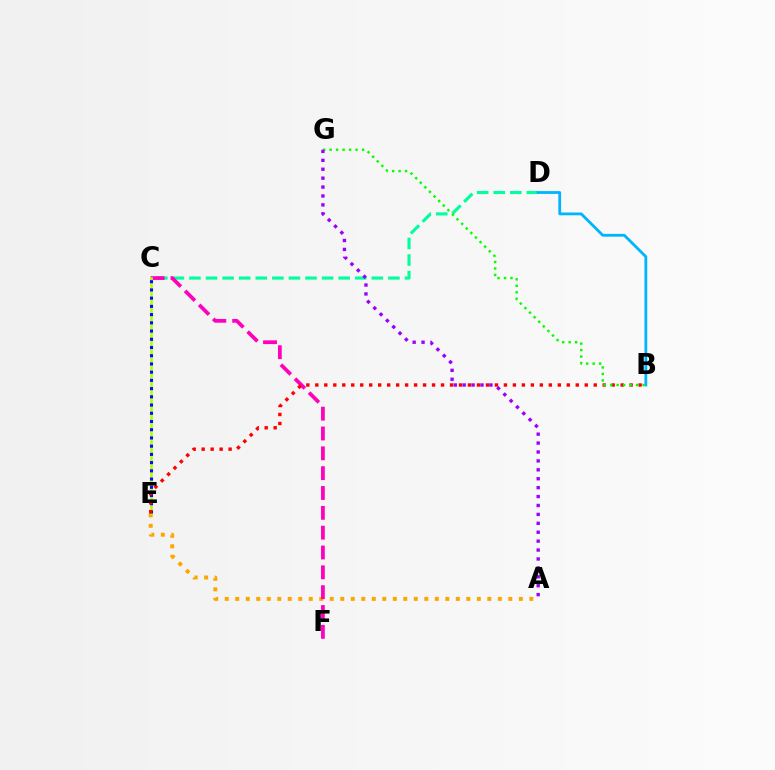{('C', 'D'): [{'color': '#00ff9d', 'line_style': 'dashed', 'thickness': 2.25}], ('A', 'E'): [{'color': '#ffa500', 'line_style': 'dotted', 'thickness': 2.85}], ('B', 'D'): [{'color': '#00b5ff', 'line_style': 'solid', 'thickness': 2.02}], ('C', 'F'): [{'color': '#ff00bd', 'line_style': 'dashed', 'thickness': 2.69}], ('C', 'E'): [{'color': '#b3ff00', 'line_style': 'solid', 'thickness': 1.87}, {'color': '#0010ff', 'line_style': 'dotted', 'thickness': 2.23}], ('B', 'E'): [{'color': '#ff0000', 'line_style': 'dotted', 'thickness': 2.44}], ('B', 'G'): [{'color': '#08ff00', 'line_style': 'dotted', 'thickness': 1.76}], ('A', 'G'): [{'color': '#9b00ff', 'line_style': 'dotted', 'thickness': 2.42}]}